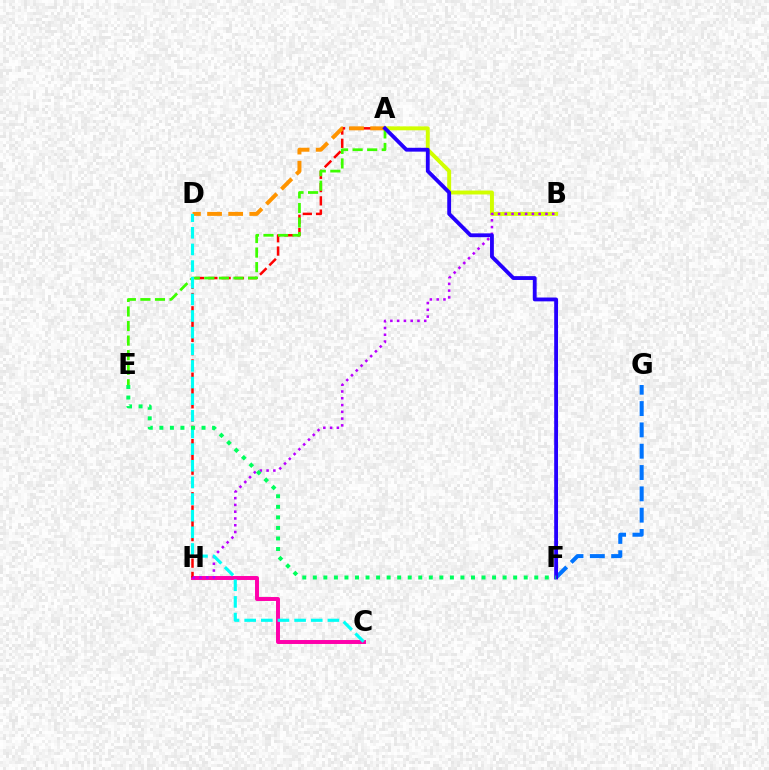{('C', 'H'): [{'color': '#ff00ac', 'line_style': 'solid', 'thickness': 2.85}], ('A', 'H'): [{'color': '#ff0000', 'line_style': 'dashed', 'thickness': 1.8}], ('A', 'B'): [{'color': '#d1ff00', 'line_style': 'solid', 'thickness': 2.83}], ('F', 'G'): [{'color': '#0074ff', 'line_style': 'dashed', 'thickness': 2.9}], ('B', 'H'): [{'color': '#b900ff', 'line_style': 'dotted', 'thickness': 1.84}], ('A', 'E'): [{'color': '#3dff00', 'line_style': 'dashed', 'thickness': 1.98}], ('A', 'D'): [{'color': '#ff9400', 'line_style': 'dashed', 'thickness': 2.87}], ('C', 'D'): [{'color': '#00fff6', 'line_style': 'dashed', 'thickness': 2.26}], ('A', 'F'): [{'color': '#2500ff', 'line_style': 'solid', 'thickness': 2.76}], ('E', 'F'): [{'color': '#00ff5c', 'line_style': 'dotted', 'thickness': 2.86}]}